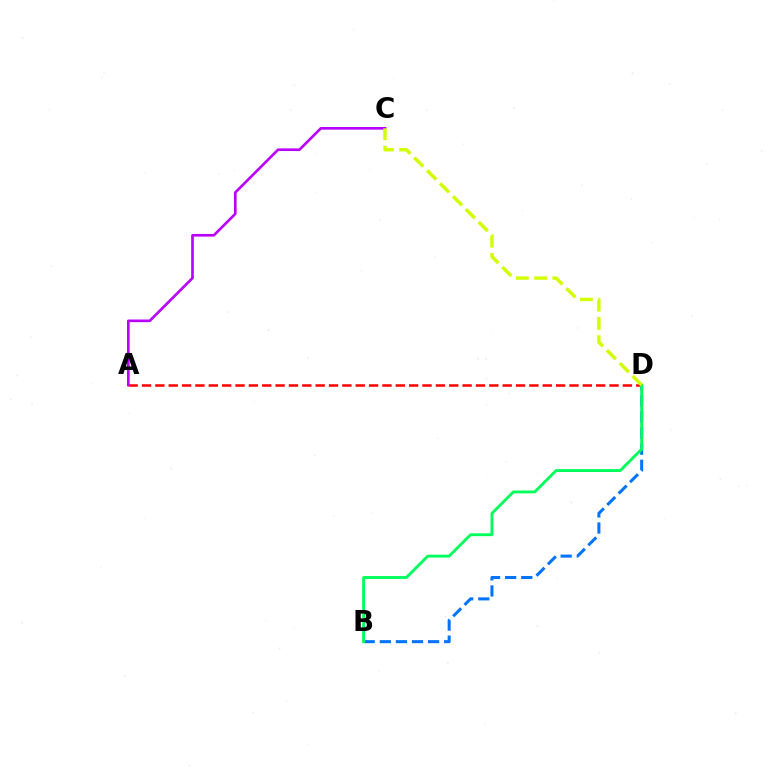{('A', 'D'): [{'color': '#ff0000', 'line_style': 'dashed', 'thickness': 1.81}], ('A', 'C'): [{'color': '#b900ff', 'line_style': 'solid', 'thickness': 1.92}], ('B', 'D'): [{'color': '#0074ff', 'line_style': 'dashed', 'thickness': 2.19}, {'color': '#00ff5c', 'line_style': 'solid', 'thickness': 2.07}], ('C', 'D'): [{'color': '#d1ff00', 'line_style': 'dashed', 'thickness': 2.48}]}